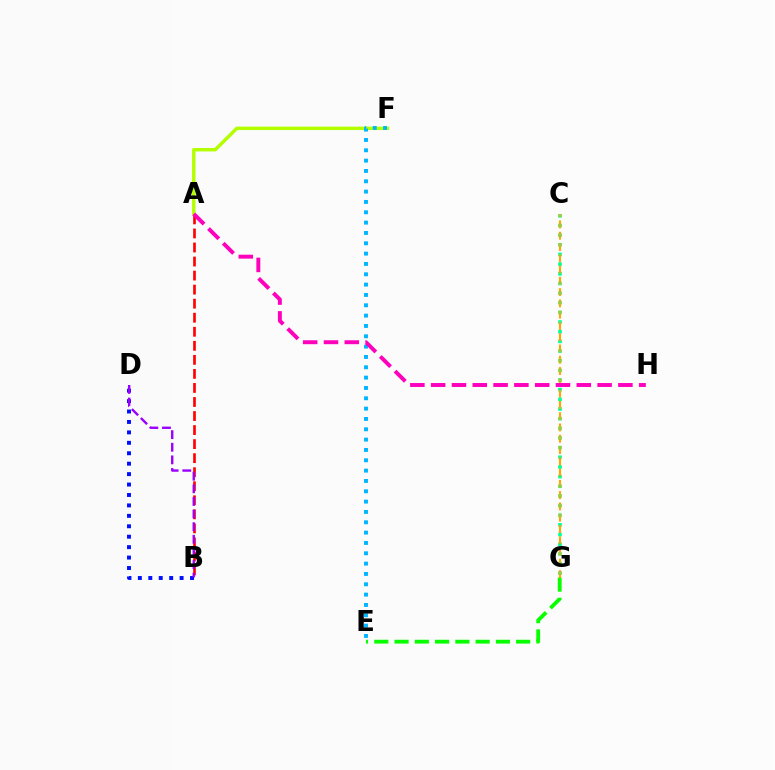{('A', 'B'): [{'color': '#ff0000', 'line_style': 'dashed', 'thickness': 1.91}], ('A', 'F'): [{'color': '#b3ff00', 'line_style': 'solid', 'thickness': 2.46}], ('C', 'G'): [{'color': '#00ff9d', 'line_style': 'dotted', 'thickness': 2.62}, {'color': '#ffa500', 'line_style': 'dashed', 'thickness': 1.53}], ('B', 'D'): [{'color': '#0010ff', 'line_style': 'dotted', 'thickness': 2.83}, {'color': '#9b00ff', 'line_style': 'dashed', 'thickness': 1.71}], ('E', 'G'): [{'color': '#08ff00', 'line_style': 'dashed', 'thickness': 2.75}], ('E', 'F'): [{'color': '#00b5ff', 'line_style': 'dotted', 'thickness': 2.81}], ('A', 'H'): [{'color': '#ff00bd', 'line_style': 'dashed', 'thickness': 2.83}]}